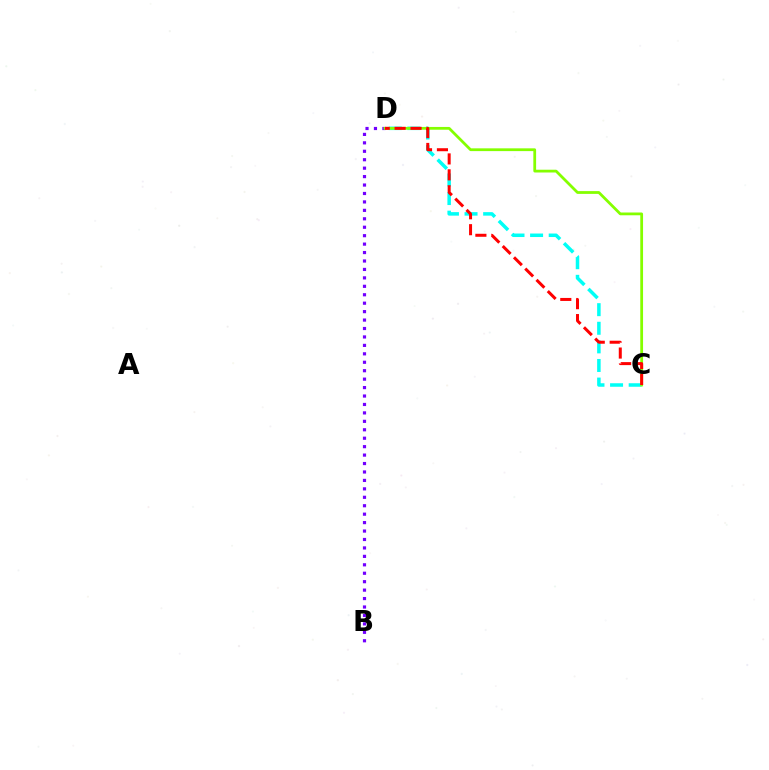{('C', 'D'): [{'color': '#00fff6', 'line_style': 'dashed', 'thickness': 2.53}, {'color': '#84ff00', 'line_style': 'solid', 'thickness': 2.0}, {'color': '#ff0000', 'line_style': 'dashed', 'thickness': 2.16}], ('B', 'D'): [{'color': '#7200ff', 'line_style': 'dotted', 'thickness': 2.29}]}